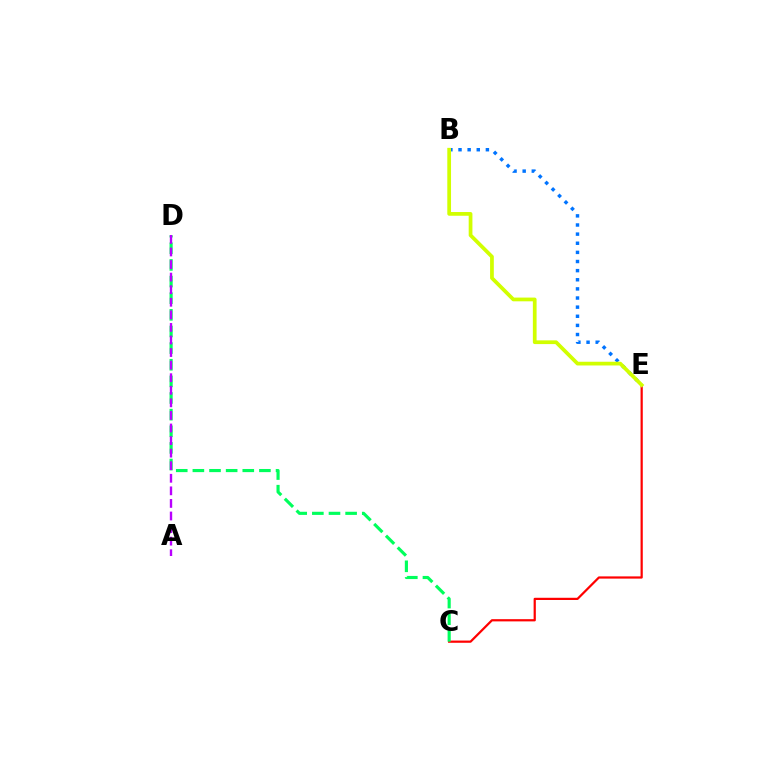{('C', 'E'): [{'color': '#ff0000', 'line_style': 'solid', 'thickness': 1.6}], ('C', 'D'): [{'color': '#00ff5c', 'line_style': 'dashed', 'thickness': 2.26}], ('A', 'D'): [{'color': '#b900ff', 'line_style': 'dashed', 'thickness': 1.71}], ('B', 'E'): [{'color': '#0074ff', 'line_style': 'dotted', 'thickness': 2.48}, {'color': '#d1ff00', 'line_style': 'solid', 'thickness': 2.69}]}